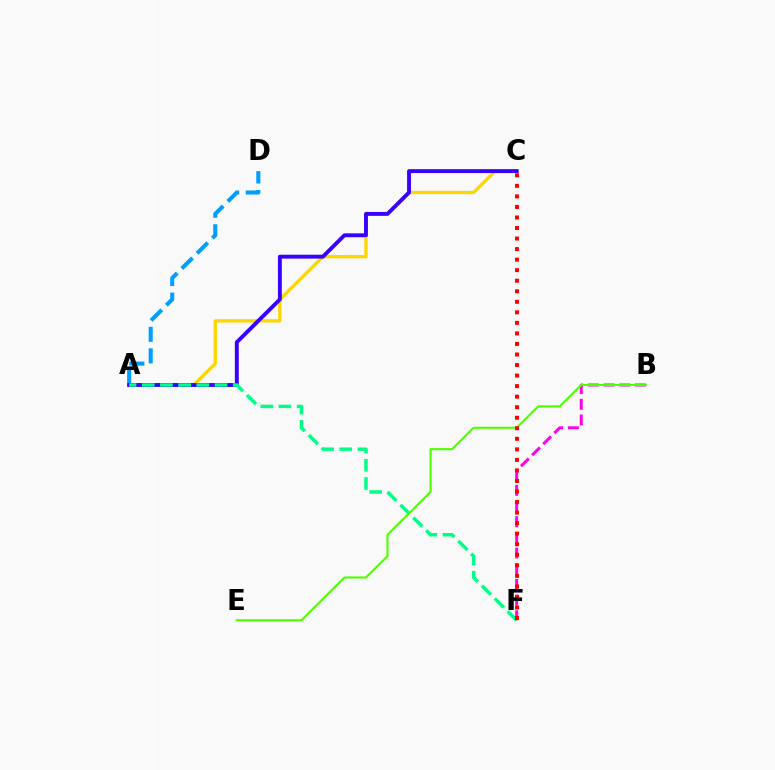{('A', 'C'): [{'color': '#ffd500', 'line_style': 'solid', 'thickness': 2.37}, {'color': '#3700ff', 'line_style': 'solid', 'thickness': 2.8}], ('A', 'D'): [{'color': '#009eff', 'line_style': 'dashed', 'thickness': 2.93}], ('B', 'F'): [{'color': '#ff00ed', 'line_style': 'dashed', 'thickness': 2.13}], ('A', 'F'): [{'color': '#00ff86', 'line_style': 'dashed', 'thickness': 2.47}], ('B', 'E'): [{'color': '#4fff00', 'line_style': 'solid', 'thickness': 1.51}], ('C', 'F'): [{'color': '#ff0000', 'line_style': 'dotted', 'thickness': 2.86}]}